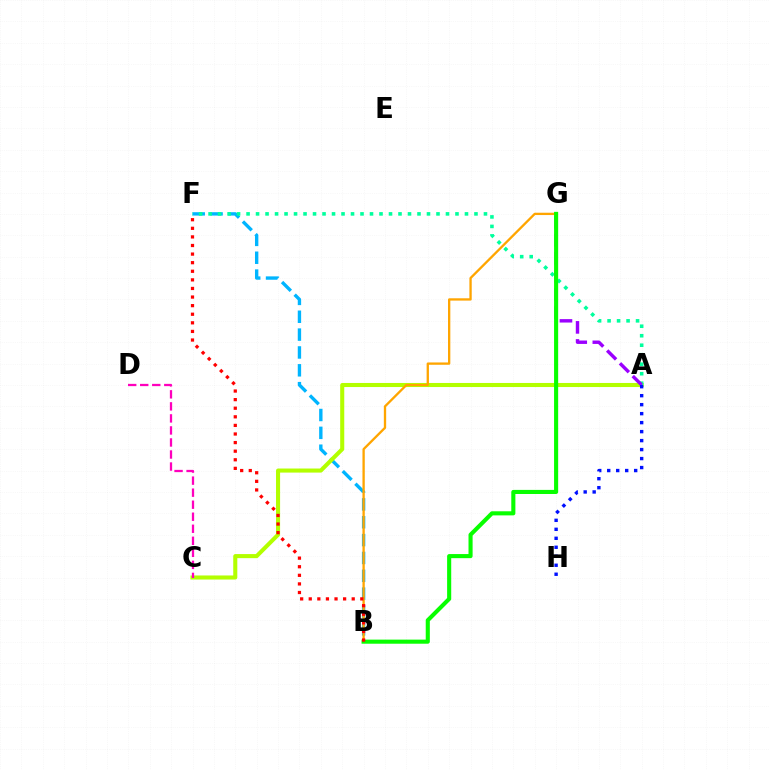{('B', 'F'): [{'color': '#00b5ff', 'line_style': 'dashed', 'thickness': 2.43}, {'color': '#ff0000', 'line_style': 'dotted', 'thickness': 2.33}], ('A', 'C'): [{'color': '#b3ff00', 'line_style': 'solid', 'thickness': 2.93}], ('A', 'F'): [{'color': '#00ff9d', 'line_style': 'dotted', 'thickness': 2.58}], ('B', 'G'): [{'color': '#ffa500', 'line_style': 'solid', 'thickness': 1.67}, {'color': '#08ff00', 'line_style': 'solid', 'thickness': 2.95}], ('A', 'G'): [{'color': '#9b00ff', 'line_style': 'dashed', 'thickness': 2.46}], ('A', 'H'): [{'color': '#0010ff', 'line_style': 'dotted', 'thickness': 2.44}], ('C', 'D'): [{'color': '#ff00bd', 'line_style': 'dashed', 'thickness': 1.63}]}